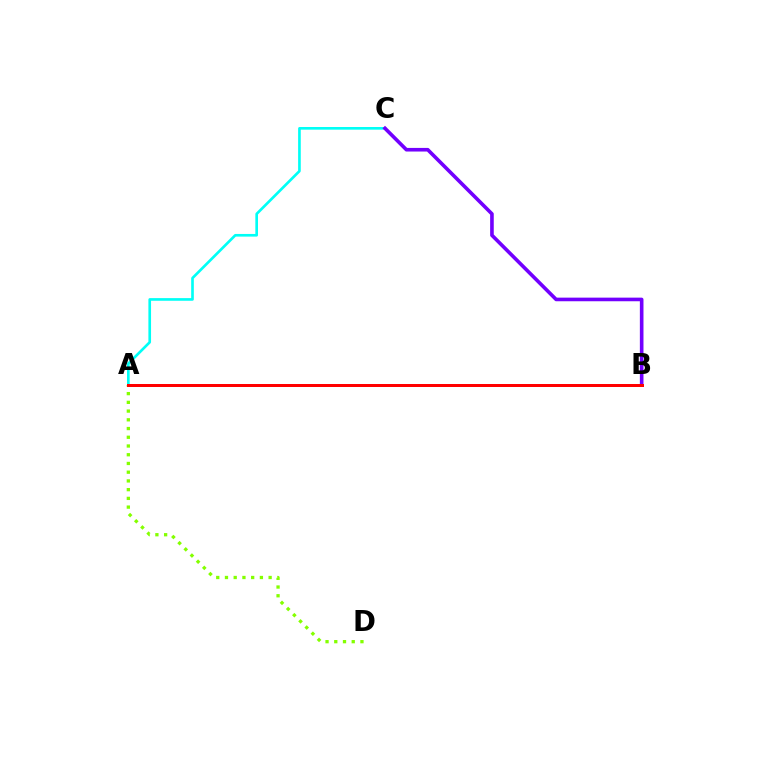{('A', 'C'): [{'color': '#00fff6', 'line_style': 'solid', 'thickness': 1.91}], ('B', 'C'): [{'color': '#7200ff', 'line_style': 'solid', 'thickness': 2.6}], ('A', 'D'): [{'color': '#84ff00', 'line_style': 'dotted', 'thickness': 2.37}], ('A', 'B'): [{'color': '#ff0000', 'line_style': 'solid', 'thickness': 2.16}]}